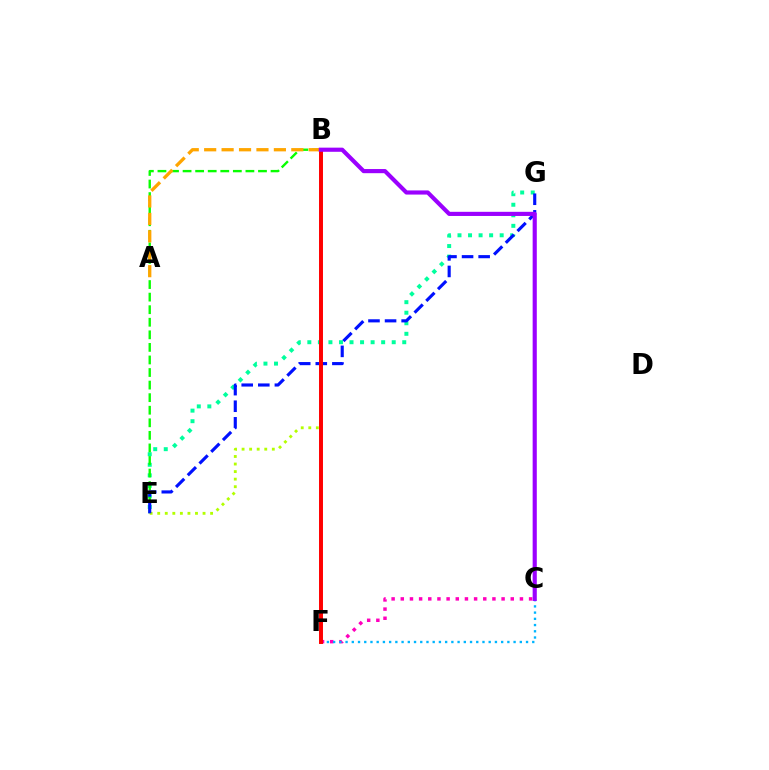{('C', 'F'): [{'color': '#ff00bd', 'line_style': 'dotted', 'thickness': 2.49}, {'color': '#00b5ff', 'line_style': 'dotted', 'thickness': 1.69}], ('E', 'G'): [{'color': '#00ff9d', 'line_style': 'dotted', 'thickness': 2.87}, {'color': '#0010ff', 'line_style': 'dashed', 'thickness': 2.25}], ('B', 'E'): [{'color': '#08ff00', 'line_style': 'dashed', 'thickness': 1.71}, {'color': '#b3ff00', 'line_style': 'dotted', 'thickness': 2.05}], ('A', 'B'): [{'color': '#ffa500', 'line_style': 'dashed', 'thickness': 2.37}], ('B', 'F'): [{'color': '#ff0000', 'line_style': 'solid', 'thickness': 2.85}], ('B', 'C'): [{'color': '#9b00ff', 'line_style': 'solid', 'thickness': 2.98}]}